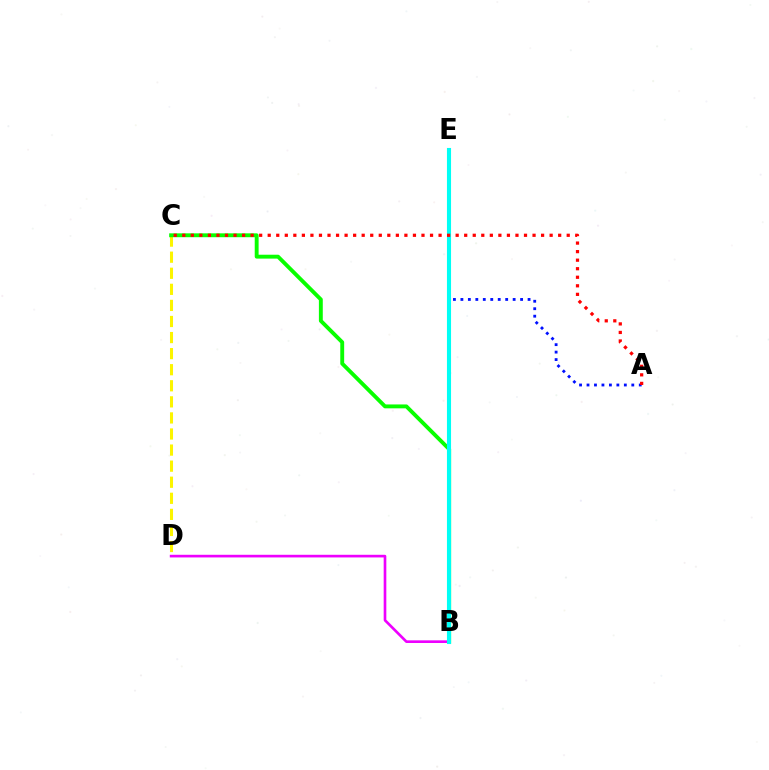{('A', 'E'): [{'color': '#0010ff', 'line_style': 'dotted', 'thickness': 2.03}], ('C', 'D'): [{'color': '#fcf500', 'line_style': 'dashed', 'thickness': 2.18}], ('B', 'C'): [{'color': '#08ff00', 'line_style': 'solid', 'thickness': 2.8}], ('B', 'D'): [{'color': '#ee00ff', 'line_style': 'solid', 'thickness': 1.91}], ('B', 'E'): [{'color': '#00fff6', 'line_style': 'solid', 'thickness': 2.95}], ('A', 'C'): [{'color': '#ff0000', 'line_style': 'dotted', 'thickness': 2.32}]}